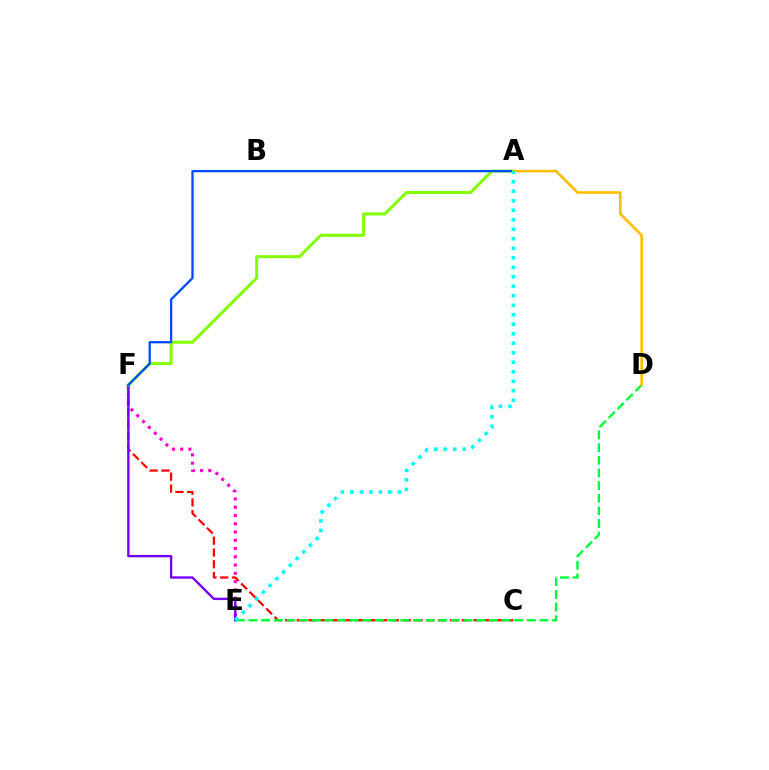{('E', 'F'): [{'color': '#ff00cf', 'line_style': 'dotted', 'thickness': 2.24}, {'color': '#7200ff', 'line_style': 'solid', 'thickness': 1.69}], ('C', 'F'): [{'color': '#ff0000', 'line_style': 'dashed', 'thickness': 1.6}], ('D', 'E'): [{'color': '#00ff39', 'line_style': 'dashed', 'thickness': 1.72}], ('A', 'F'): [{'color': '#84ff00', 'line_style': 'solid', 'thickness': 2.17}, {'color': '#004bff', 'line_style': 'solid', 'thickness': 1.65}], ('A', 'D'): [{'color': '#ffbd00', 'line_style': 'solid', 'thickness': 1.88}], ('A', 'E'): [{'color': '#00fff6', 'line_style': 'dotted', 'thickness': 2.58}]}